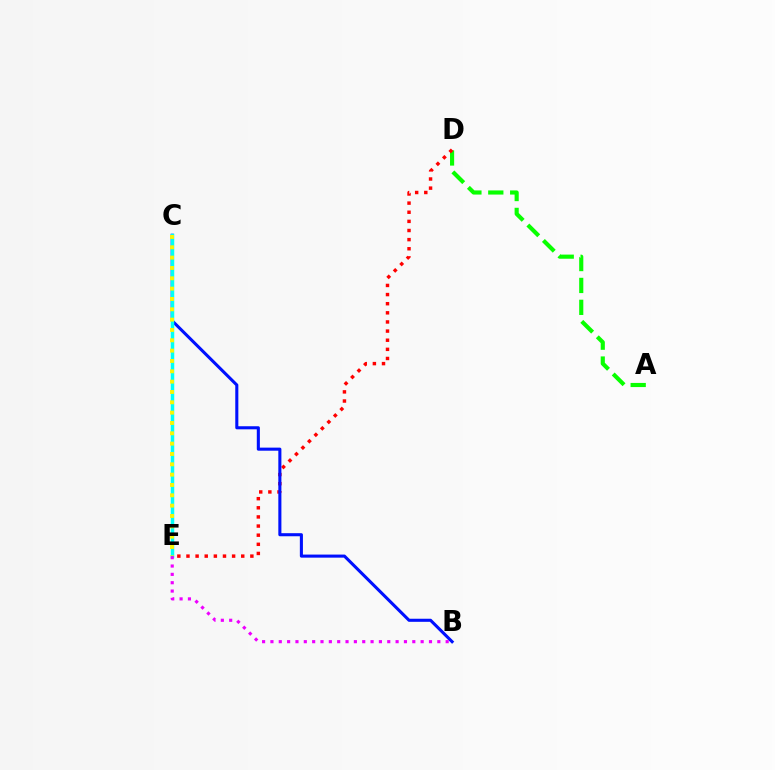{('A', 'D'): [{'color': '#08ff00', 'line_style': 'dashed', 'thickness': 2.97}], ('D', 'E'): [{'color': '#ff0000', 'line_style': 'dotted', 'thickness': 2.48}], ('B', 'C'): [{'color': '#0010ff', 'line_style': 'solid', 'thickness': 2.21}], ('C', 'E'): [{'color': '#00fff6', 'line_style': 'solid', 'thickness': 2.51}, {'color': '#fcf500', 'line_style': 'dotted', 'thickness': 2.81}], ('B', 'E'): [{'color': '#ee00ff', 'line_style': 'dotted', 'thickness': 2.27}]}